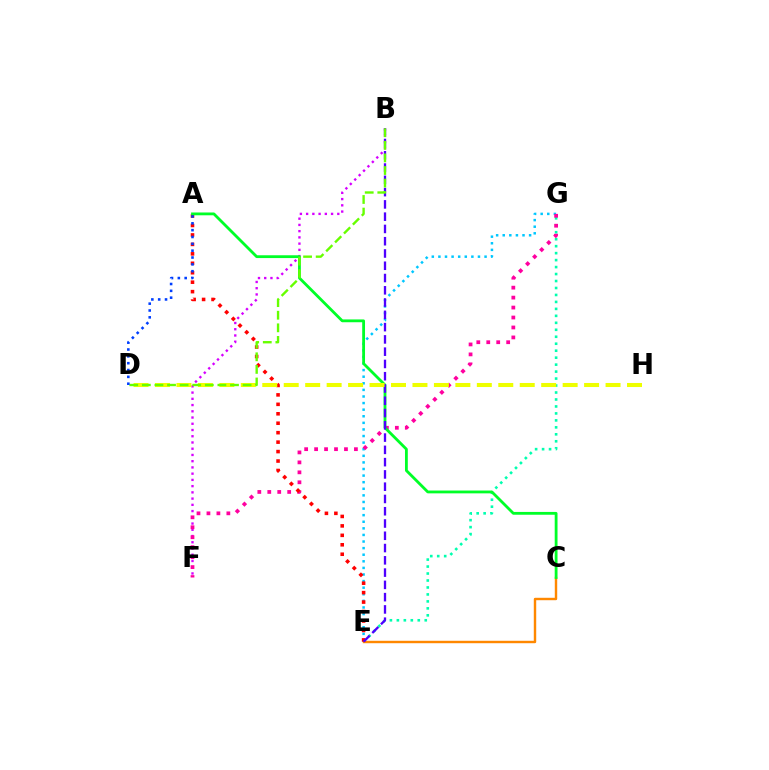{('E', 'G'): [{'color': '#00ffaf', 'line_style': 'dotted', 'thickness': 1.89}, {'color': '#00c7ff', 'line_style': 'dotted', 'thickness': 1.79}], ('B', 'F'): [{'color': '#d600ff', 'line_style': 'dotted', 'thickness': 1.69}], ('C', 'E'): [{'color': '#ff8800', 'line_style': 'solid', 'thickness': 1.74}], ('F', 'G'): [{'color': '#ff00a0', 'line_style': 'dotted', 'thickness': 2.71}], ('A', 'E'): [{'color': '#ff0000', 'line_style': 'dotted', 'thickness': 2.57}], ('A', 'C'): [{'color': '#00ff27', 'line_style': 'solid', 'thickness': 2.02}], ('B', 'E'): [{'color': '#4f00ff', 'line_style': 'dashed', 'thickness': 1.67}], ('D', 'H'): [{'color': '#eeff00', 'line_style': 'dashed', 'thickness': 2.91}], ('B', 'D'): [{'color': '#66ff00', 'line_style': 'dashed', 'thickness': 1.71}], ('A', 'D'): [{'color': '#003fff', 'line_style': 'dotted', 'thickness': 1.86}]}